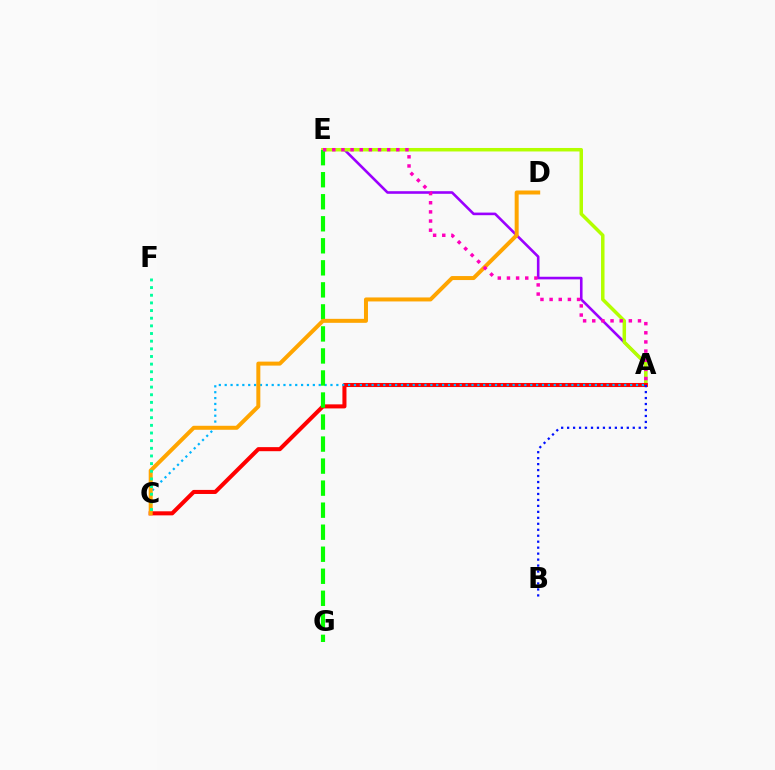{('A', 'E'): [{'color': '#9b00ff', 'line_style': 'solid', 'thickness': 1.87}, {'color': '#b3ff00', 'line_style': 'solid', 'thickness': 2.51}, {'color': '#ff00bd', 'line_style': 'dotted', 'thickness': 2.49}], ('A', 'C'): [{'color': '#ff0000', 'line_style': 'solid', 'thickness': 2.92}, {'color': '#00b5ff', 'line_style': 'dotted', 'thickness': 1.6}], ('A', 'B'): [{'color': '#0010ff', 'line_style': 'dotted', 'thickness': 1.62}], ('E', 'G'): [{'color': '#08ff00', 'line_style': 'dashed', 'thickness': 2.99}], ('C', 'D'): [{'color': '#ffa500', 'line_style': 'solid', 'thickness': 2.87}], ('C', 'F'): [{'color': '#00ff9d', 'line_style': 'dotted', 'thickness': 2.08}]}